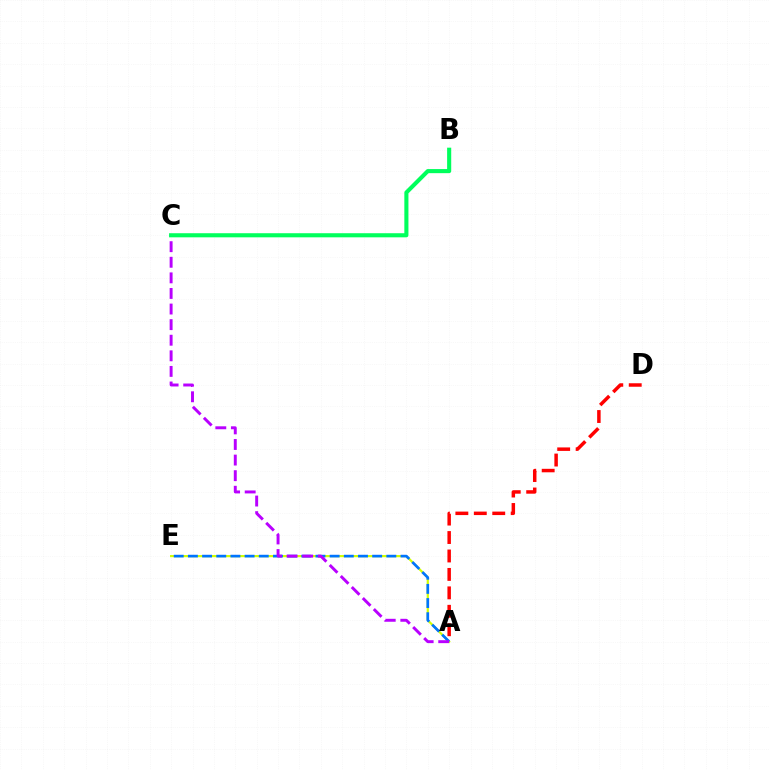{('A', 'E'): [{'color': '#d1ff00', 'line_style': 'solid', 'thickness': 1.57}, {'color': '#0074ff', 'line_style': 'dashed', 'thickness': 1.93}], ('A', 'D'): [{'color': '#ff0000', 'line_style': 'dashed', 'thickness': 2.51}], ('A', 'C'): [{'color': '#b900ff', 'line_style': 'dashed', 'thickness': 2.12}], ('B', 'C'): [{'color': '#00ff5c', 'line_style': 'solid', 'thickness': 2.95}]}